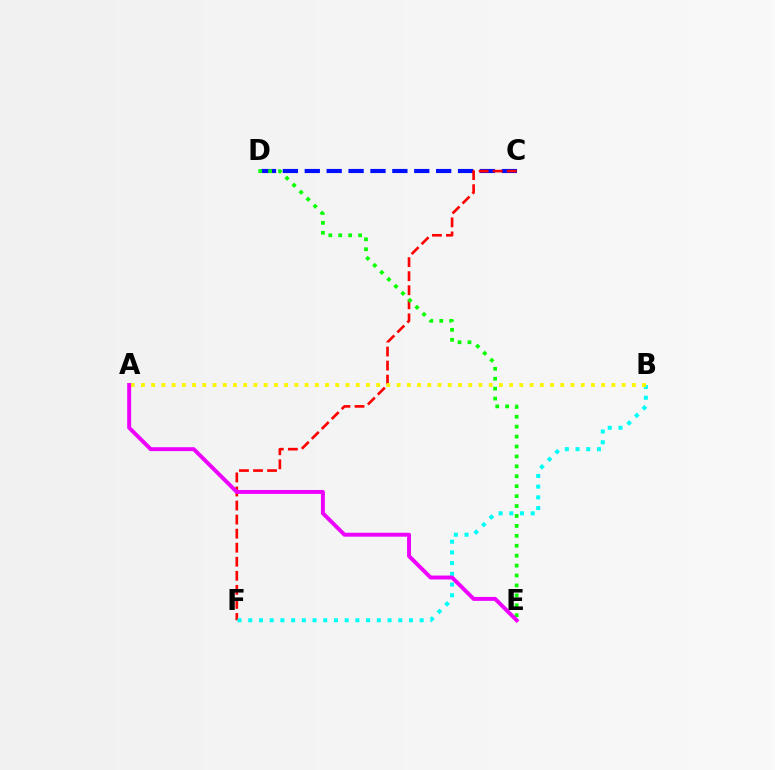{('C', 'D'): [{'color': '#0010ff', 'line_style': 'dashed', 'thickness': 2.97}], ('C', 'F'): [{'color': '#ff0000', 'line_style': 'dashed', 'thickness': 1.91}], ('D', 'E'): [{'color': '#08ff00', 'line_style': 'dotted', 'thickness': 2.7}], ('B', 'F'): [{'color': '#00fff6', 'line_style': 'dotted', 'thickness': 2.91}], ('A', 'B'): [{'color': '#fcf500', 'line_style': 'dotted', 'thickness': 2.78}], ('A', 'E'): [{'color': '#ee00ff', 'line_style': 'solid', 'thickness': 2.83}]}